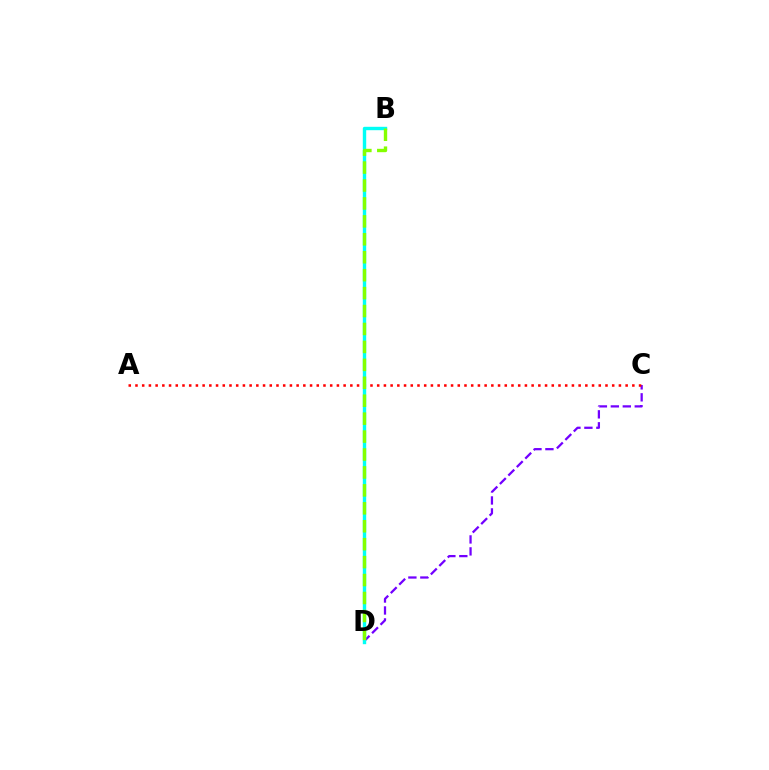{('C', 'D'): [{'color': '#7200ff', 'line_style': 'dashed', 'thickness': 1.62}], ('B', 'D'): [{'color': '#00fff6', 'line_style': 'solid', 'thickness': 2.45}, {'color': '#84ff00', 'line_style': 'dashed', 'thickness': 2.44}], ('A', 'C'): [{'color': '#ff0000', 'line_style': 'dotted', 'thickness': 1.82}]}